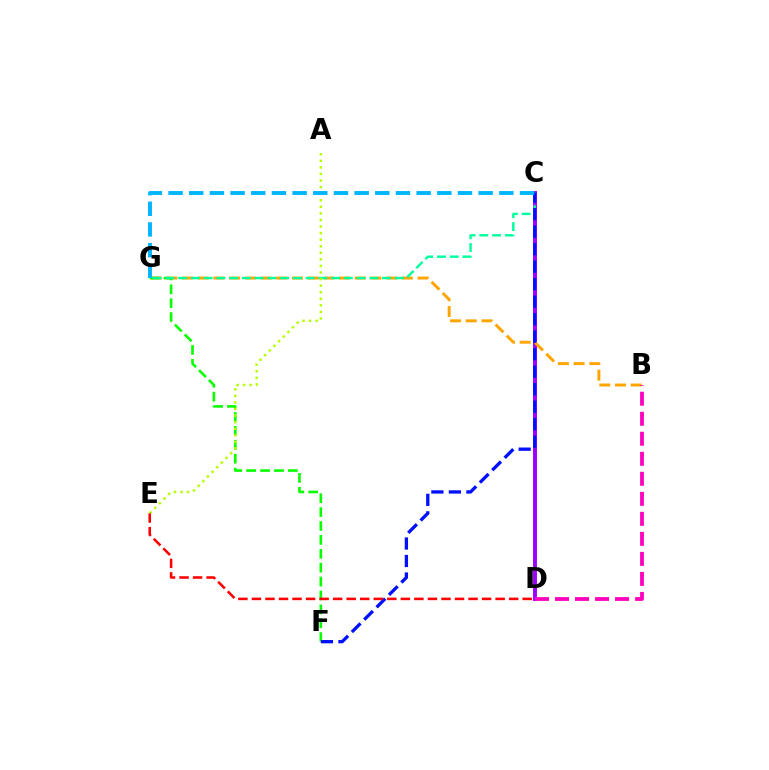{('C', 'D'): [{'color': '#9b00ff', 'line_style': 'solid', 'thickness': 2.81}], ('B', 'G'): [{'color': '#ffa500', 'line_style': 'dashed', 'thickness': 2.13}], ('F', 'G'): [{'color': '#08ff00', 'line_style': 'dashed', 'thickness': 1.89}], ('C', 'G'): [{'color': '#00ff9d', 'line_style': 'dashed', 'thickness': 1.73}, {'color': '#00b5ff', 'line_style': 'dashed', 'thickness': 2.81}], ('A', 'E'): [{'color': '#b3ff00', 'line_style': 'dotted', 'thickness': 1.78}], ('C', 'F'): [{'color': '#0010ff', 'line_style': 'dashed', 'thickness': 2.38}], ('B', 'D'): [{'color': '#ff00bd', 'line_style': 'dashed', 'thickness': 2.72}], ('D', 'E'): [{'color': '#ff0000', 'line_style': 'dashed', 'thickness': 1.84}]}